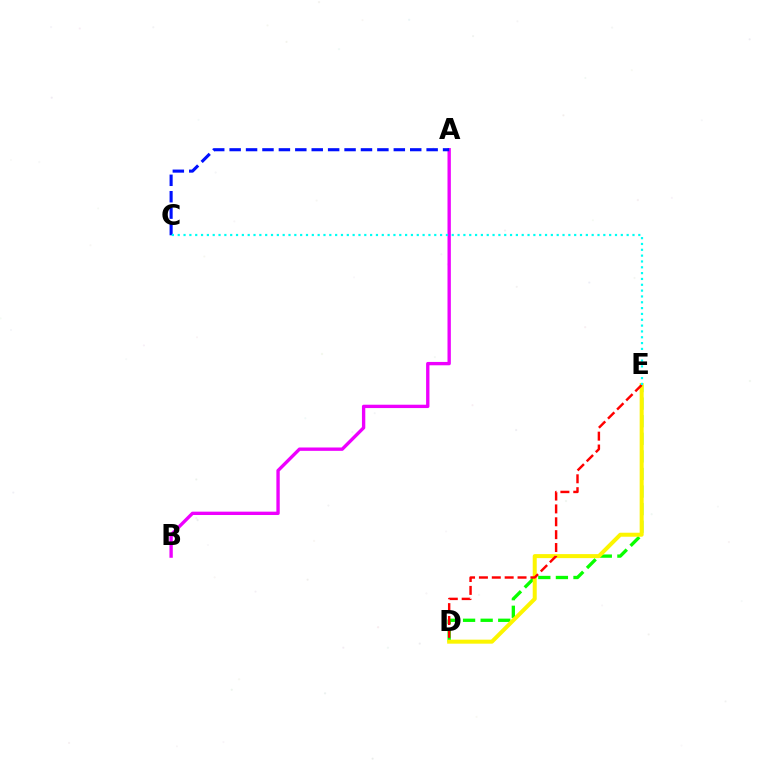{('A', 'B'): [{'color': '#ee00ff', 'line_style': 'solid', 'thickness': 2.41}], ('A', 'C'): [{'color': '#0010ff', 'line_style': 'dashed', 'thickness': 2.23}], ('D', 'E'): [{'color': '#08ff00', 'line_style': 'dashed', 'thickness': 2.39}, {'color': '#fcf500', 'line_style': 'solid', 'thickness': 2.88}, {'color': '#ff0000', 'line_style': 'dashed', 'thickness': 1.75}], ('C', 'E'): [{'color': '#00fff6', 'line_style': 'dotted', 'thickness': 1.58}]}